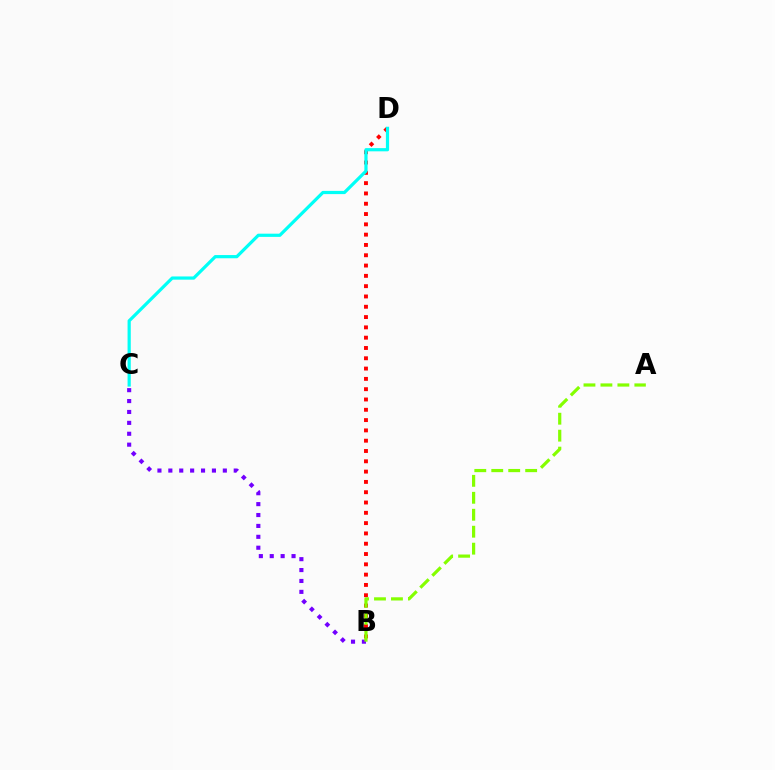{('B', 'C'): [{'color': '#7200ff', 'line_style': 'dotted', 'thickness': 2.96}], ('B', 'D'): [{'color': '#ff0000', 'line_style': 'dotted', 'thickness': 2.8}], ('A', 'B'): [{'color': '#84ff00', 'line_style': 'dashed', 'thickness': 2.3}], ('C', 'D'): [{'color': '#00fff6', 'line_style': 'solid', 'thickness': 2.31}]}